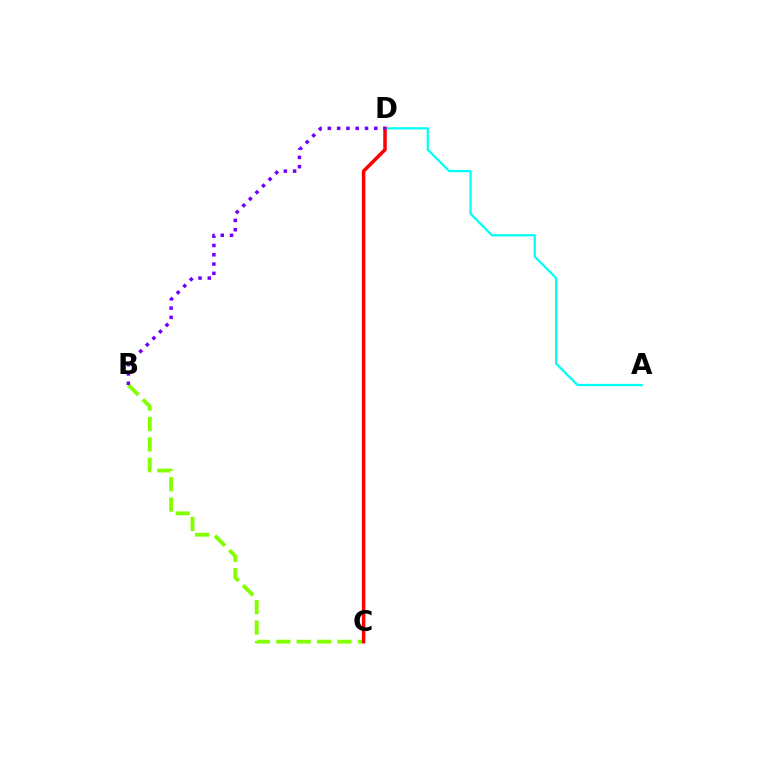{('A', 'D'): [{'color': '#00fff6', 'line_style': 'solid', 'thickness': 1.62}], ('B', 'C'): [{'color': '#84ff00', 'line_style': 'dashed', 'thickness': 2.77}], ('C', 'D'): [{'color': '#ff0000', 'line_style': 'solid', 'thickness': 2.52}], ('B', 'D'): [{'color': '#7200ff', 'line_style': 'dotted', 'thickness': 2.52}]}